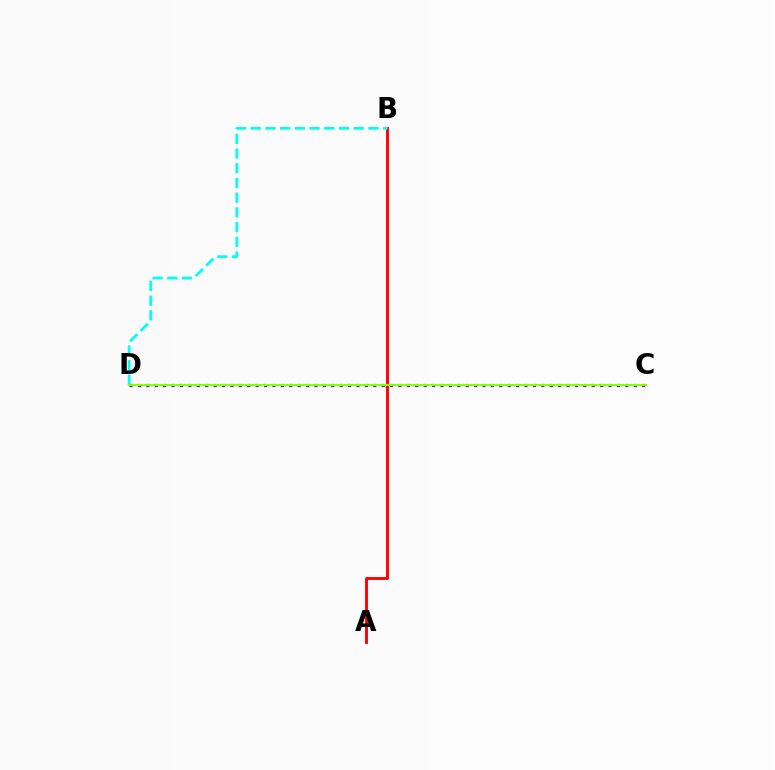{('A', 'B'): [{'color': '#ff0000', 'line_style': 'solid', 'thickness': 2.08}], ('C', 'D'): [{'color': '#7200ff', 'line_style': 'dotted', 'thickness': 2.28}, {'color': '#84ff00', 'line_style': 'solid', 'thickness': 1.5}], ('B', 'D'): [{'color': '#00fff6', 'line_style': 'dashed', 'thickness': 2.0}]}